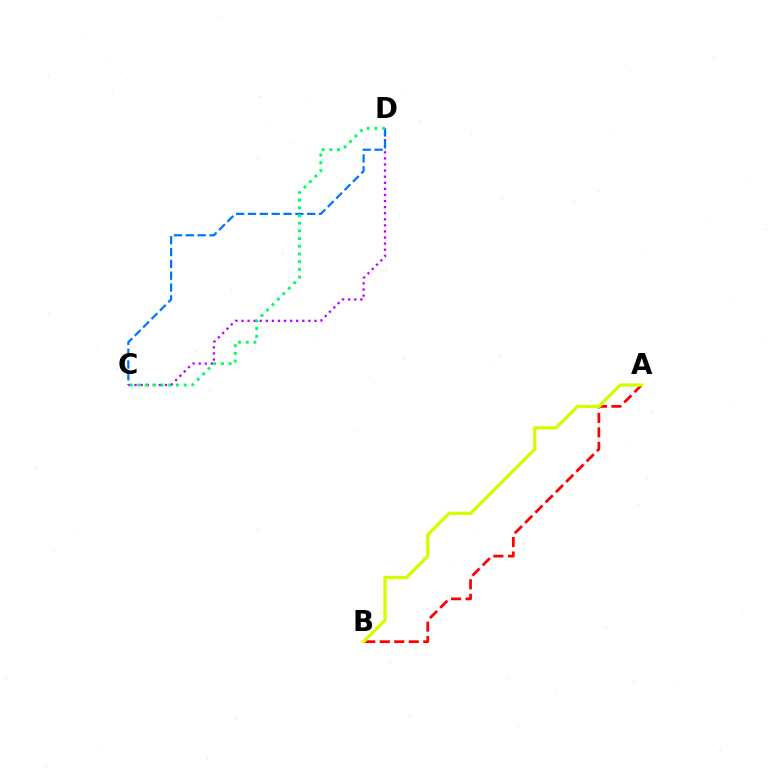{('C', 'D'): [{'color': '#b900ff', 'line_style': 'dotted', 'thickness': 1.65}, {'color': '#0074ff', 'line_style': 'dashed', 'thickness': 1.61}, {'color': '#00ff5c', 'line_style': 'dotted', 'thickness': 2.09}], ('A', 'B'): [{'color': '#ff0000', 'line_style': 'dashed', 'thickness': 1.97}, {'color': '#d1ff00', 'line_style': 'solid', 'thickness': 2.33}]}